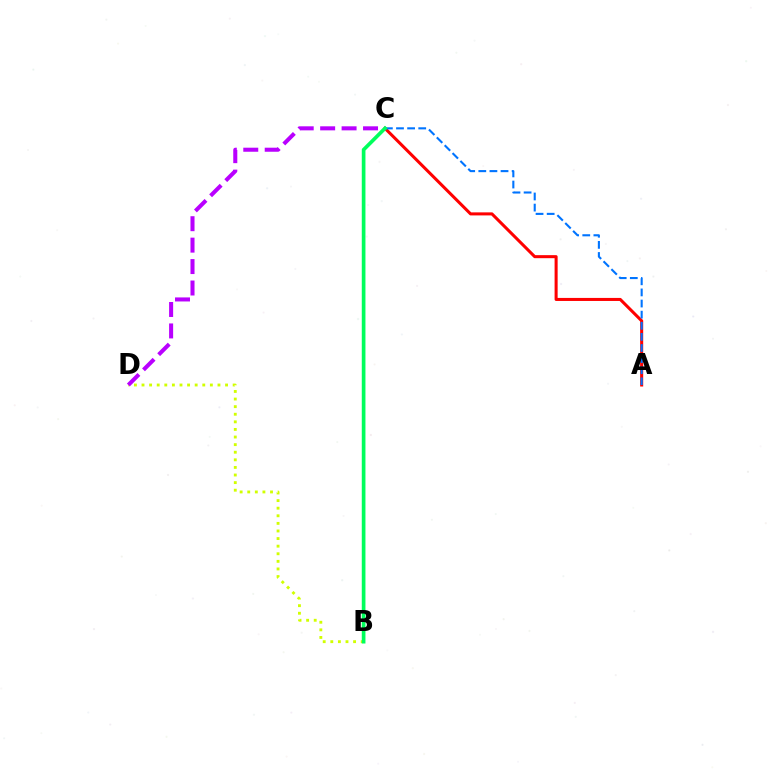{('A', 'C'): [{'color': '#ff0000', 'line_style': 'solid', 'thickness': 2.19}, {'color': '#0074ff', 'line_style': 'dashed', 'thickness': 1.51}], ('B', 'D'): [{'color': '#d1ff00', 'line_style': 'dotted', 'thickness': 2.06}], ('C', 'D'): [{'color': '#b900ff', 'line_style': 'dashed', 'thickness': 2.91}], ('B', 'C'): [{'color': '#00ff5c', 'line_style': 'solid', 'thickness': 2.65}]}